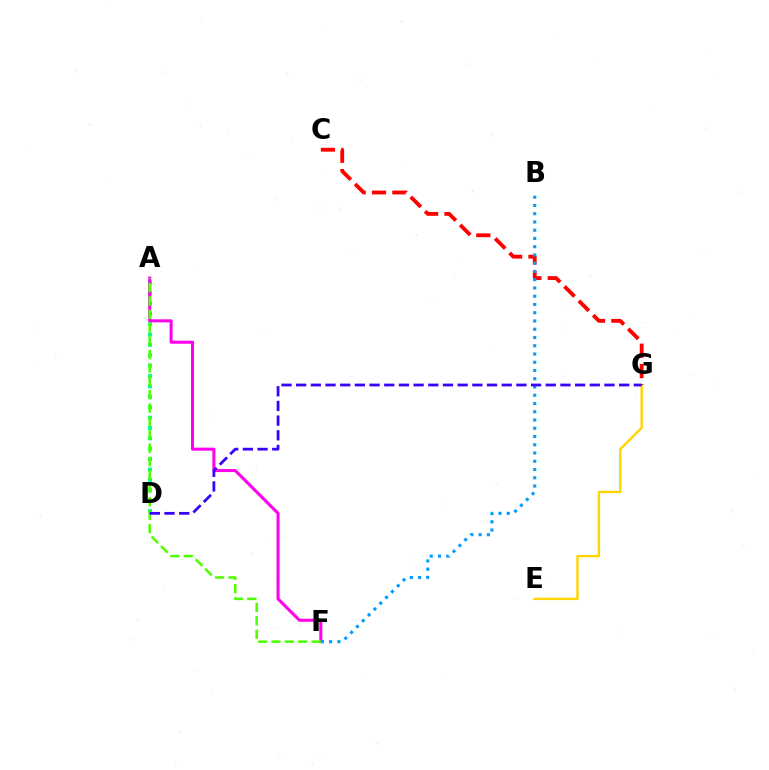{('E', 'G'): [{'color': '#ffd500', 'line_style': 'solid', 'thickness': 1.72}], ('A', 'D'): [{'color': '#00ff86', 'line_style': 'dotted', 'thickness': 2.82}], ('A', 'F'): [{'color': '#ff00ed', 'line_style': 'solid', 'thickness': 2.19}, {'color': '#4fff00', 'line_style': 'dashed', 'thickness': 1.82}], ('C', 'G'): [{'color': '#ff0000', 'line_style': 'dashed', 'thickness': 2.76}], ('B', 'F'): [{'color': '#009eff', 'line_style': 'dotted', 'thickness': 2.24}], ('D', 'G'): [{'color': '#3700ff', 'line_style': 'dashed', 'thickness': 1.99}]}